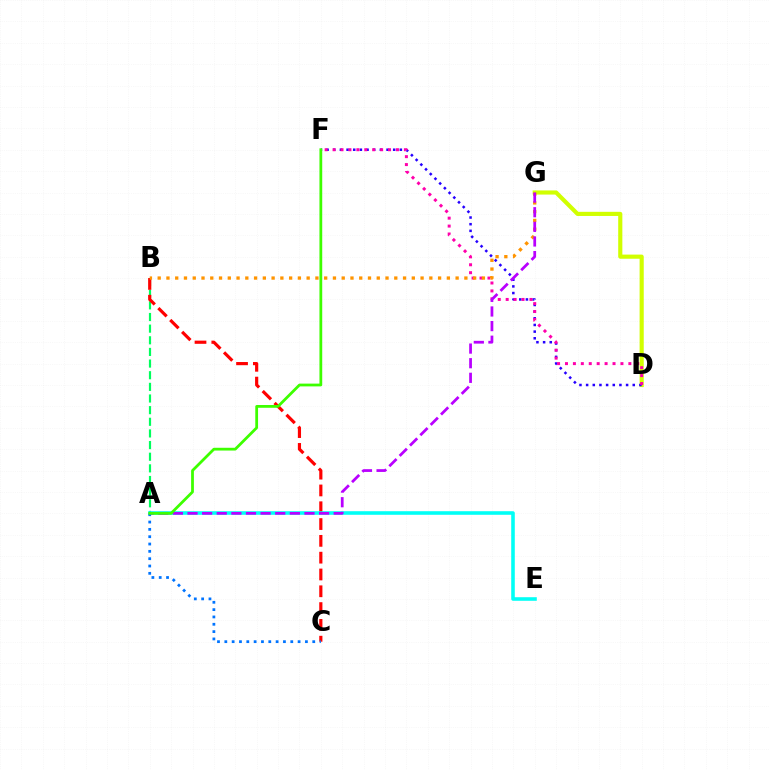{('A', 'B'): [{'color': '#00ff5c', 'line_style': 'dashed', 'thickness': 1.58}], ('B', 'C'): [{'color': '#ff0000', 'line_style': 'dashed', 'thickness': 2.28}], ('D', 'G'): [{'color': '#d1ff00', 'line_style': 'solid', 'thickness': 2.98}], ('D', 'F'): [{'color': '#2500ff', 'line_style': 'dotted', 'thickness': 1.81}, {'color': '#ff00ac', 'line_style': 'dotted', 'thickness': 2.15}], ('B', 'G'): [{'color': '#ff9400', 'line_style': 'dotted', 'thickness': 2.38}], ('A', 'E'): [{'color': '#00fff6', 'line_style': 'solid', 'thickness': 2.58}], ('A', 'G'): [{'color': '#b900ff', 'line_style': 'dashed', 'thickness': 1.99}], ('A', 'C'): [{'color': '#0074ff', 'line_style': 'dotted', 'thickness': 1.99}], ('A', 'F'): [{'color': '#3dff00', 'line_style': 'solid', 'thickness': 2.0}]}